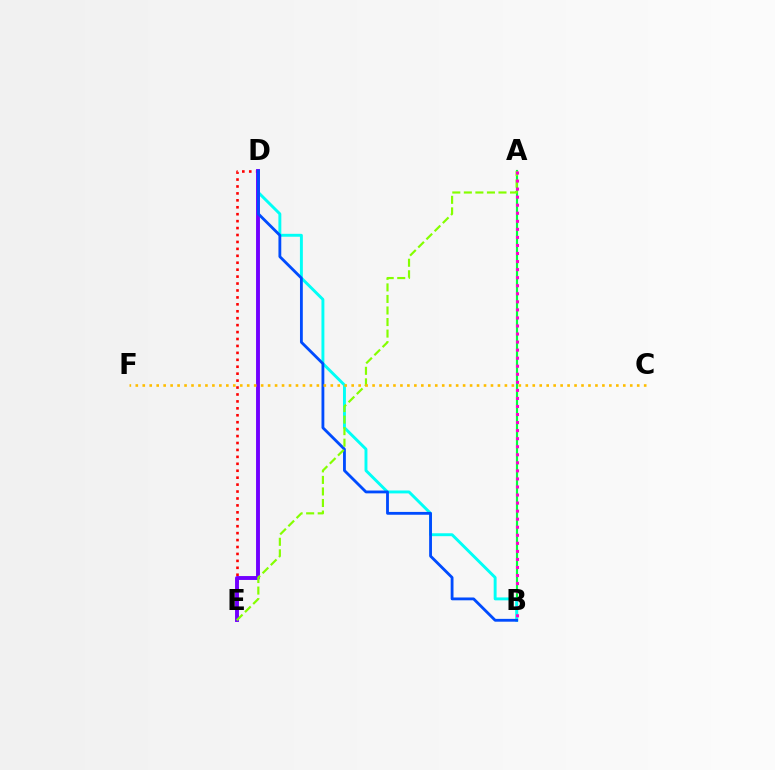{('D', 'E'): [{'color': '#ff0000', 'line_style': 'dotted', 'thickness': 1.88}, {'color': '#7200ff', 'line_style': 'solid', 'thickness': 2.81}], ('A', 'B'): [{'color': '#00ff39', 'line_style': 'solid', 'thickness': 1.55}, {'color': '#ff00cf', 'line_style': 'dotted', 'thickness': 2.19}], ('B', 'D'): [{'color': '#00fff6', 'line_style': 'solid', 'thickness': 2.1}, {'color': '#004bff', 'line_style': 'solid', 'thickness': 2.03}], ('A', 'E'): [{'color': '#84ff00', 'line_style': 'dashed', 'thickness': 1.57}], ('C', 'F'): [{'color': '#ffbd00', 'line_style': 'dotted', 'thickness': 1.89}]}